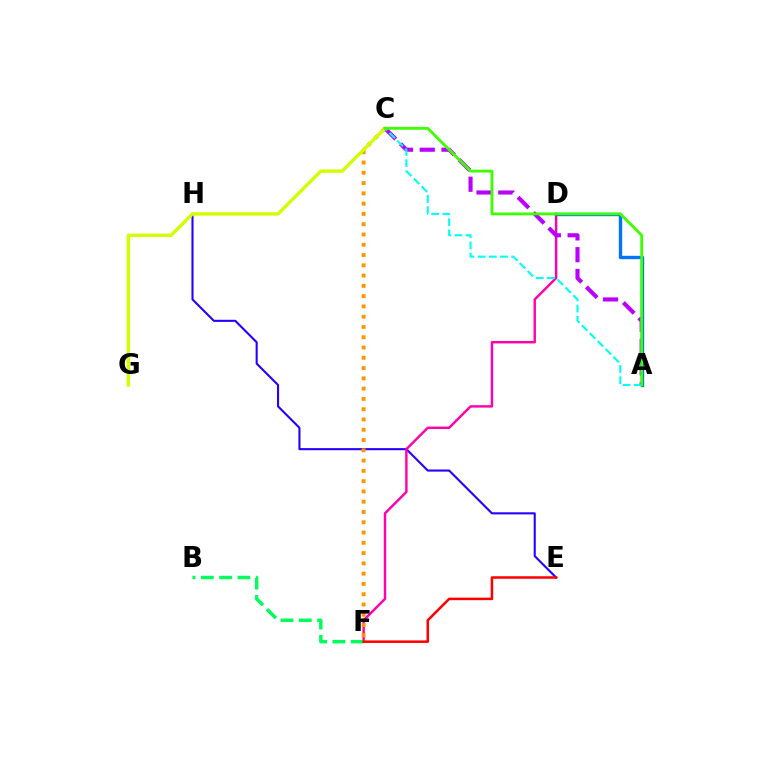{('E', 'H'): [{'color': '#2500ff', 'line_style': 'solid', 'thickness': 1.5}], ('D', 'F'): [{'color': '#ff00ac', 'line_style': 'solid', 'thickness': 1.75}], ('C', 'F'): [{'color': '#ff9400', 'line_style': 'dotted', 'thickness': 2.79}], ('A', 'C'): [{'color': '#b900ff', 'line_style': 'dashed', 'thickness': 2.96}, {'color': '#00fff6', 'line_style': 'dashed', 'thickness': 1.52}, {'color': '#3dff00', 'line_style': 'solid', 'thickness': 2.04}], ('C', 'G'): [{'color': '#d1ff00', 'line_style': 'solid', 'thickness': 2.42}], ('B', 'F'): [{'color': '#00ff5c', 'line_style': 'dashed', 'thickness': 2.49}], ('E', 'F'): [{'color': '#ff0000', 'line_style': 'solid', 'thickness': 1.82}], ('A', 'D'): [{'color': '#0074ff', 'line_style': 'solid', 'thickness': 2.42}]}